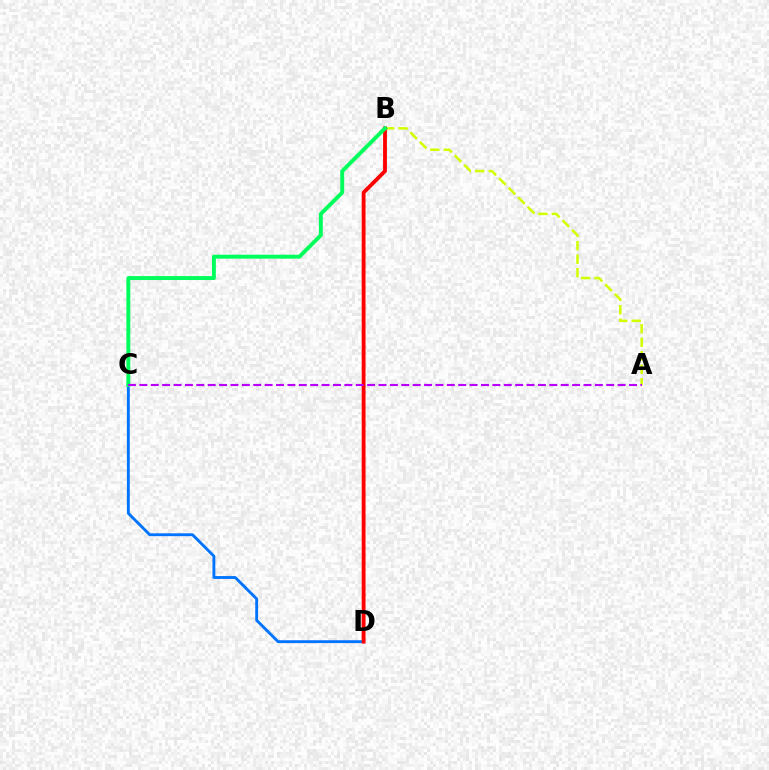{('C', 'D'): [{'color': '#0074ff', 'line_style': 'solid', 'thickness': 2.06}], ('A', 'B'): [{'color': '#d1ff00', 'line_style': 'dashed', 'thickness': 1.83}], ('B', 'D'): [{'color': '#ff0000', 'line_style': 'solid', 'thickness': 2.76}], ('B', 'C'): [{'color': '#00ff5c', 'line_style': 'solid', 'thickness': 2.82}], ('A', 'C'): [{'color': '#b900ff', 'line_style': 'dashed', 'thickness': 1.55}]}